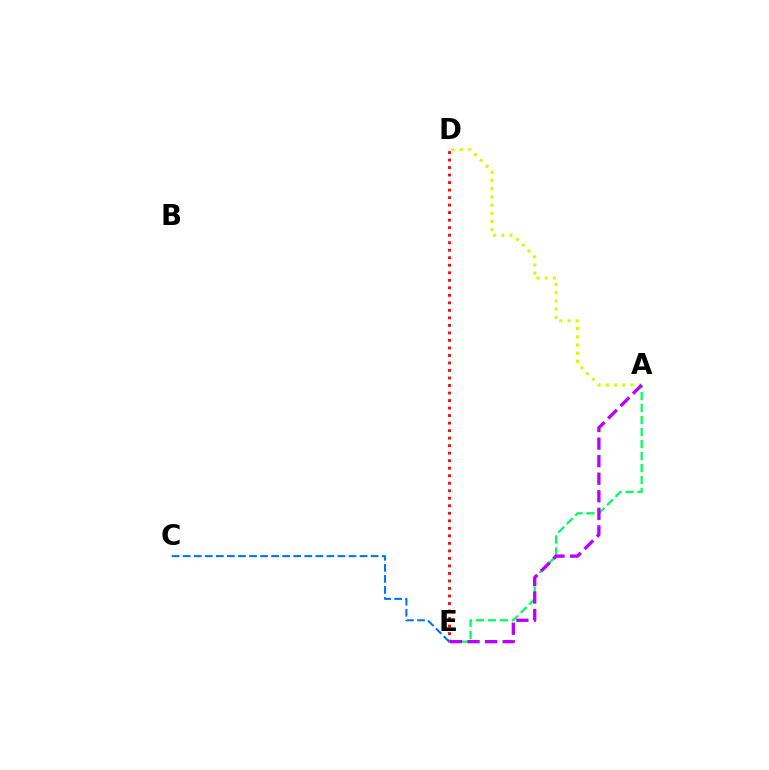{('D', 'E'): [{'color': '#ff0000', 'line_style': 'dotted', 'thickness': 2.04}], ('A', 'E'): [{'color': '#00ff5c', 'line_style': 'dashed', 'thickness': 1.63}, {'color': '#b900ff', 'line_style': 'dashed', 'thickness': 2.38}], ('A', 'D'): [{'color': '#d1ff00', 'line_style': 'dotted', 'thickness': 2.22}], ('C', 'E'): [{'color': '#0074ff', 'line_style': 'dashed', 'thickness': 1.5}]}